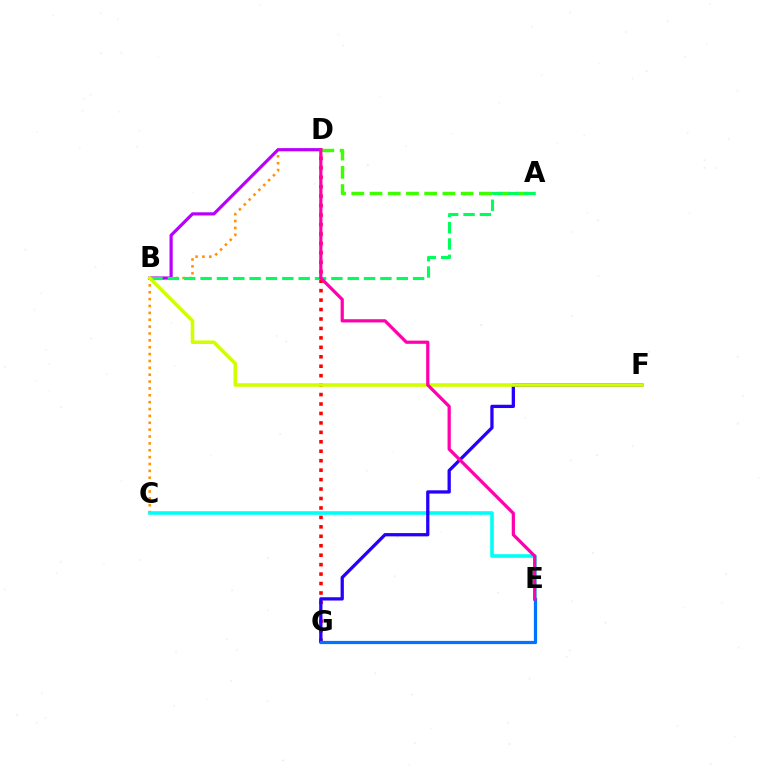{('D', 'G'): [{'color': '#ff0000', 'line_style': 'dotted', 'thickness': 2.57}], ('C', 'D'): [{'color': '#ff9400', 'line_style': 'dotted', 'thickness': 1.87}], ('B', 'D'): [{'color': '#b900ff', 'line_style': 'solid', 'thickness': 2.29}], ('A', 'D'): [{'color': '#3dff00', 'line_style': 'dashed', 'thickness': 2.48}], ('C', 'E'): [{'color': '#00fff6', 'line_style': 'solid', 'thickness': 2.59}], ('A', 'B'): [{'color': '#00ff5c', 'line_style': 'dashed', 'thickness': 2.22}], ('F', 'G'): [{'color': '#2500ff', 'line_style': 'solid', 'thickness': 2.36}], ('B', 'F'): [{'color': '#d1ff00', 'line_style': 'solid', 'thickness': 2.57}], ('E', 'G'): [{'color': '#0074ff', 'line_style': 'solid', 'thickness': 2.32}], ('D', 'E'): [{'color': '#ff00ac', 'line_style': 'solid', 'thickness': 2.32}]}